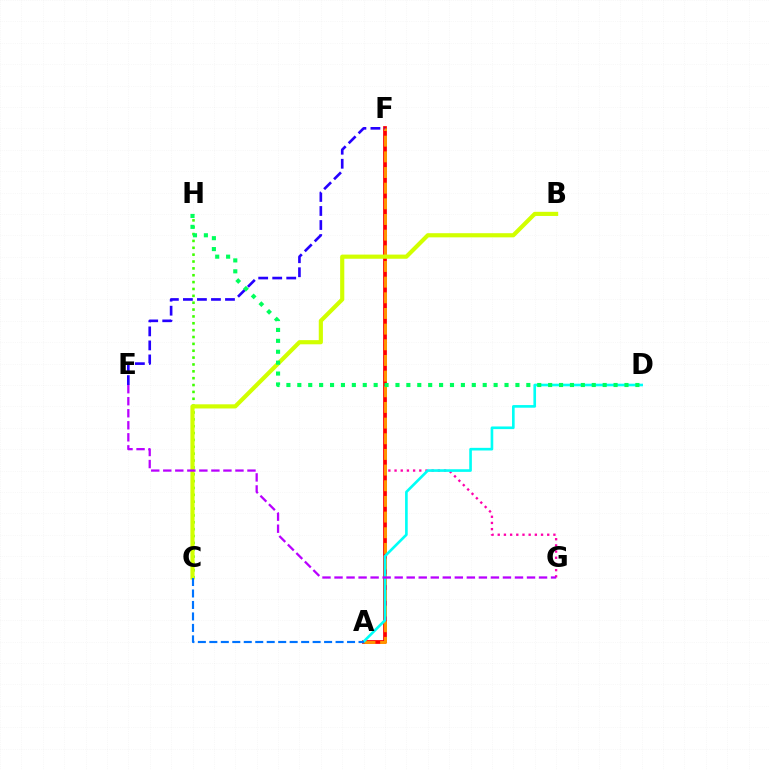{('F', 'G'): [{'color': '#ff00ac', 'line_style': 'dotted', 'thickness': 1.68}], ('A', 'F'): [{'color': '#ff0000', 'line_style': 'solid', 'thickness': 2.69}, {'color': '#ff9400', 'line_style': 'dashed', 'thickness': 2.13}], ('A', 'D'): [{'color': '#00fff6', 'line_style': 'solid', 'thickness': 1.9}], ('C', 'H'): [{'color': '#3dff00', 'line_style': 'dotted', 'thickness': 1.86}], ('B', 'C'): [{'color': '#d1ff00', 'line_style': 'solid', 'thickness': 2.99}], ('E', 'F'): [{'color': '#2500ff', 'line_style': 'dashed', 'thickness': 1.91}], ('E', 'G'): [{'color': '#b900ff', 'line_style': 'dashed', 'thickness': 1.63}], ('A', 'C'): [{'color': '#0074ff', 'line_style': 'dashed', 'thickness': 1.56}], ('D', 'H'): [{'color': '#00ff5c', 'line_style': 'dotted', 'thickness': 2.96}]}